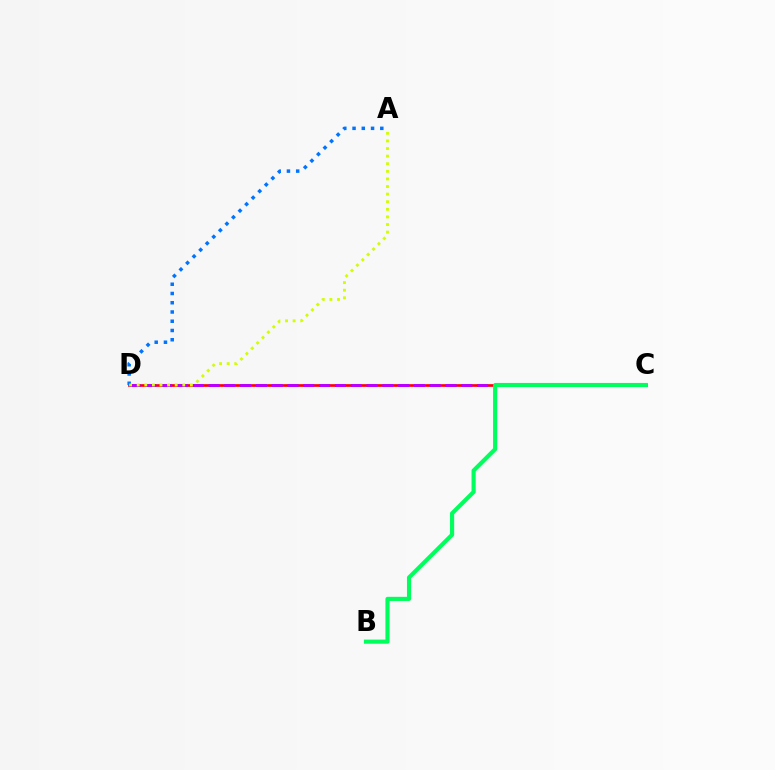{('C', 'D'): [{'color': '#ff0000', 'line_style': 'solid', 'thickness': 1.94}, {'color': '#b900ff', 'line_style': 'dashed', 'thickness': 2.15}], ('A', 'D'): [{'color': '#0074ff', 'line_style': 'dotted', 'thickness': 2.51}, {'color': '#d1ff00', 'line_style': 'dotted', 'thickness': 2.06}], ('B', 'C'): [{'color': '#00ff5c', 'line_style': 'solid', 'thickness': 2.98}]}